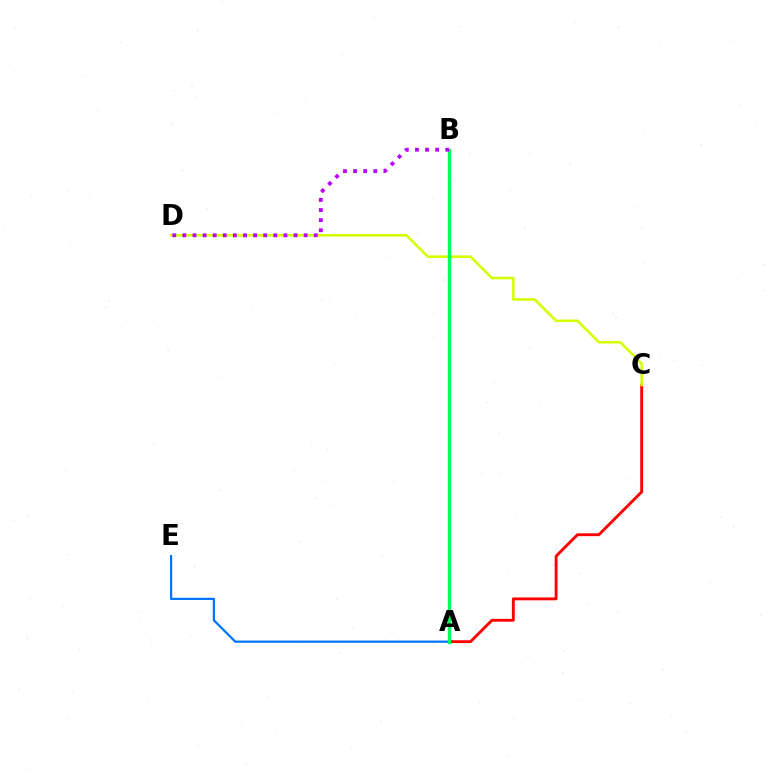{('A', 'C'): [{'color': '#ff0000', 'line_style': 'solid', 'thickness': 2.06}], ('C', 'D'): [{'color': '#d1ff00', 'line_style': 'solid', 'thickness': 1.83}], ('A', 'E'): [{'color': '#0074ff', 'line_style': 'solid', 'thickness': 1.6}], ('A', 'B'): [{'color': '#00ff5c', 'line_style': 'solid', 'thickness': 2.4}], ('B', 'D'): [{'color': '#b900ff', 'line_style': 'dotted', 'thickness': 2.75}]}